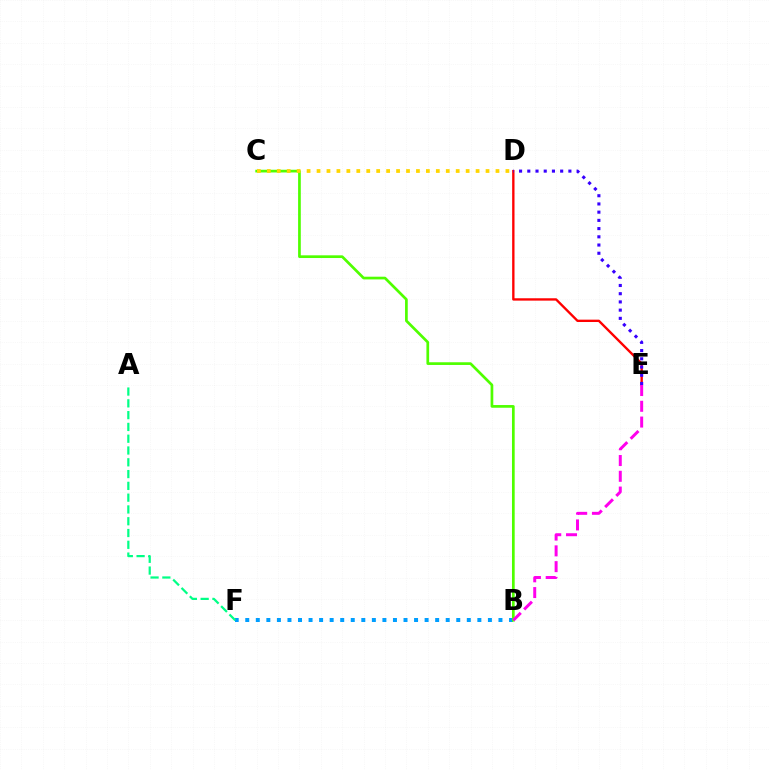{('B', 'F'): [{'color': '#009eff', 'line_style': 'dotted', 'thickness': 2.87}], ('A', 'F'): [{'color': '#00ff86', 'line_style': 'dashed', 'thickness': 1.6}], ('D', 'E'): [{'color': '#ff0000', 'line_style': 'solid', 'thickness': 1.7}, {'color': '#3700ff', 'line_style': 'dotted', 'thickness': 2.23}], ('B', 'C'): [{'color': '#4fff00', 'line_style': 'solid', 'thickness': 1.95}], ('B', 'E'): [{'color': '#ff00ed', 'line_style': 'dashed', 'thickness': 2.14}], ('C', 'D'): [{'color': '#ffd500', 'line_style': 'dotted', 'thickness': 2.7}]}